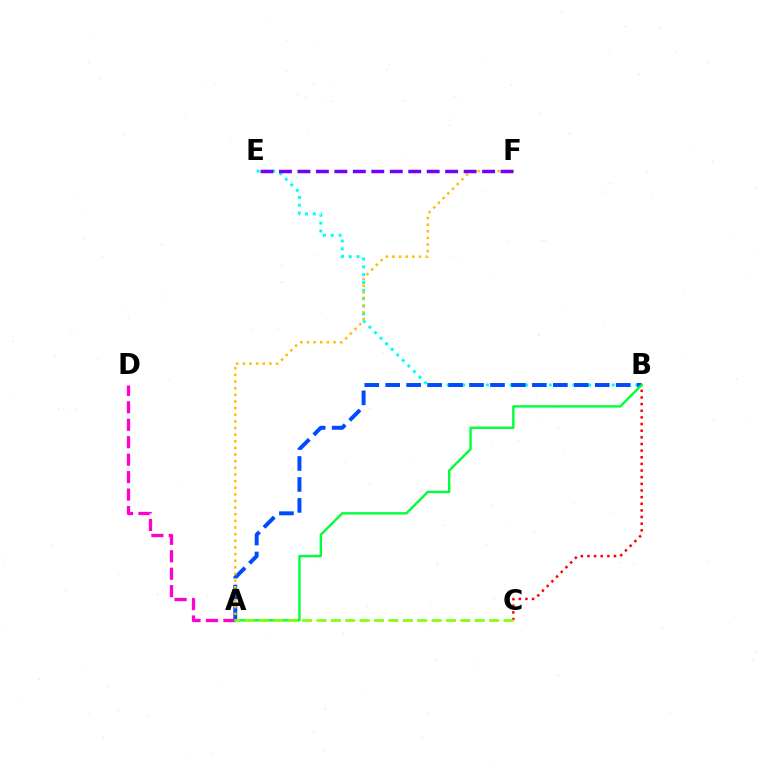{('B', 'E'): [{'color': '#00fff6', 'line_style': 'dotted', 'thickness': 2.14}], ('A', 'B'): [{'color': '#004bff', 'line_style': 'dashed', 'thickness': 2.85}, {'color': '#00ff39', 'line_style': 'solid', 'thickness': 1.72}], ('B', 'C'): [{'color': '#ff0000', 'line_style': 'dotted', 'thickness': 1.81}], ('A', 'D'): [{'color': '#ff00cf', 'line_style': 'dashed', 'thickness': 2.37}], ('A', 'F'): [{'color': '#ffbd00', 'line_style': 'dotted', 'thickness': 1.8}], ('E', 'F'): [{'color': '#7200ff', 'line_style': 'dashed', 'thickness': 2.51}], ('A', 'C'): [{'color': '#84ff00', 'line_style': 'dashed', 'thickness': 1.95}]}